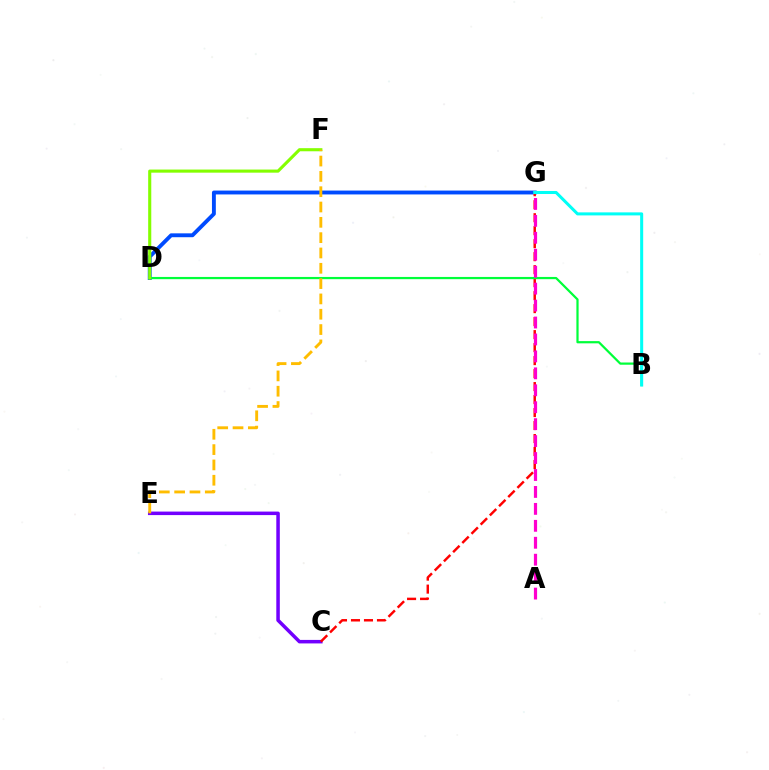{('C', 'E'): [{'color': '#7200ff', 'line_style': 'solid', 'thickness': 2.53}], ('D', 'G'): [{'color': '#004bff', 'line_style': 'solid', 'thickness': 2.79}], ('C', 'G'): [{'color': '#ff0000', 'line_style': 'dashed', 'thickness': 1.76}], ('B', 'D'): [{'color': '#00ff39', 'line_style': 'solid', 'thickness': 1.6}], ('B', 'G'): [{'color': '#00fff6', 'line_style': 'solid', 'thickness': 2.18}], ('A', 'G'): [{'color': '#ff00cf', 'line_style': 'dashed', 'thickness': 2.3}], ('D', 'F'): [{'color': '#84ff00', 'line_style': 'solid', 'thickness': 2.23}], ('E', 'F'): [{'color': '#ffbd00', 'line_style': 'dashed', 'thickness': 2.08}]}